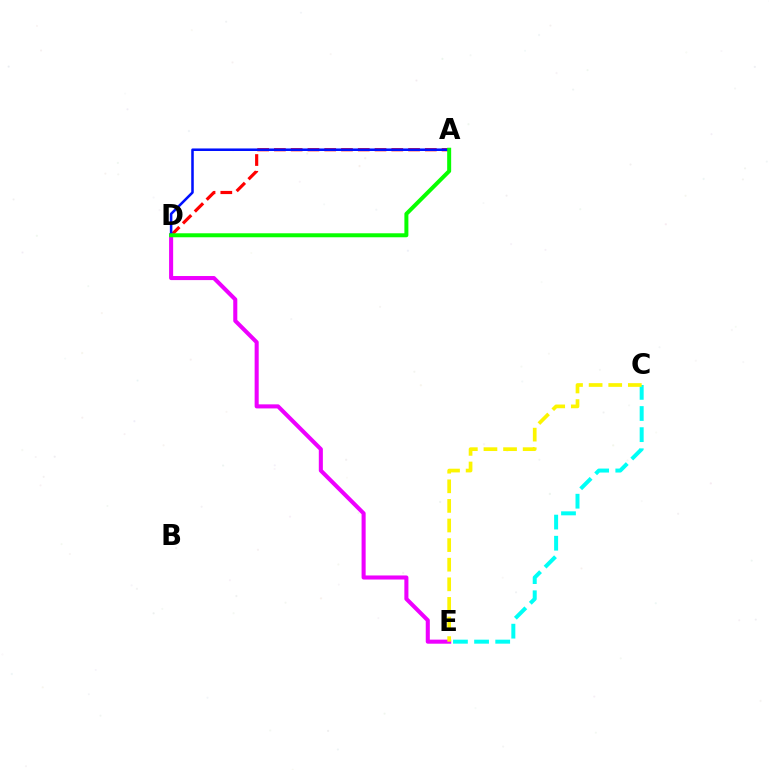{('C', 'E'): [{'color': '#00fff6', 'line_style': 'dashed', 'thickness': 2.87}, {'color': '#fcf500', 'line_style': 'dashed', 'thickness': 2.66}], ('A', 'D'): [{'color': '#ff0000', 'line_style': 'dashed', 'thickness': 2.28}, {'color': '#0010ff', 'line_style': 'solid', 'thickness': 1.83}, {'color': '#08ff00', 'line_style': 'solid', 'thickness': 2.87}], ('D', 'E'): [{'color': '#ee00ff', 'line_style': 'solid', 'thickness': 2.93}]}